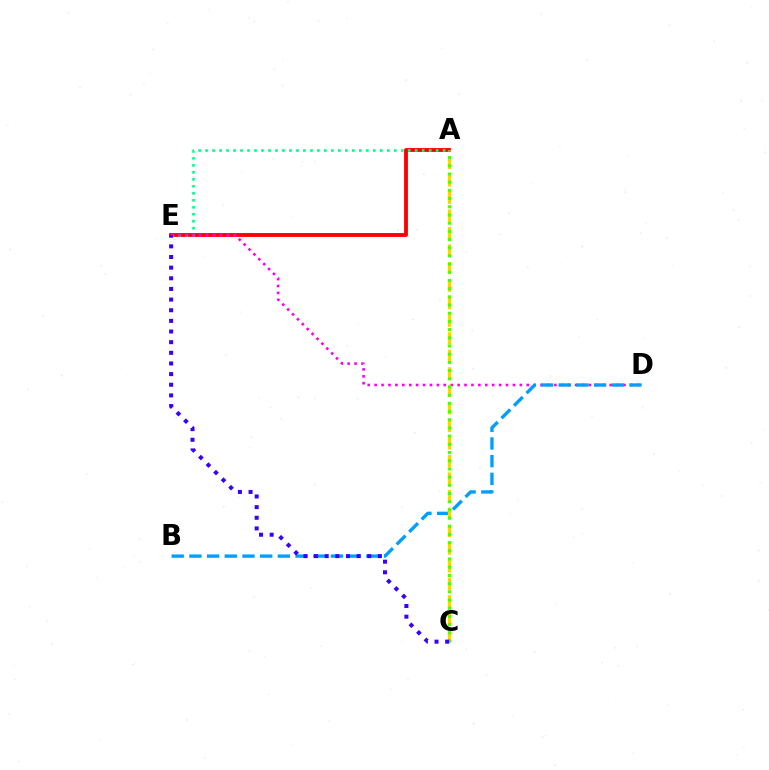{('A', 'E'): [{'color': '#ff0000', 'line_style': 'solid', 'thickness': 2.76}, {'color': '#00ff86', 'line_style': 'dotted', 'thickness': 1.9}], ('D', 'E'): [{'color': '#ff00ed', 'line_style': 'dotted', 'thickness': 1.88}], ('B', 'D'): [{'color': '#009eff', 'line_style': 'dashed', 'thickness': 2.4}], ('A', 'C'): [{'color': '#ffd500', 'line_style': 'dashed', 'thickness': 2.38}, {'color': '#4fff00', 'line_style': 'dotted', 'thickness': 2.23}], ('C', 'E'): [{'color': '#3700ff', 'line_style': 'dotted', 'thickness': 2.89}]}